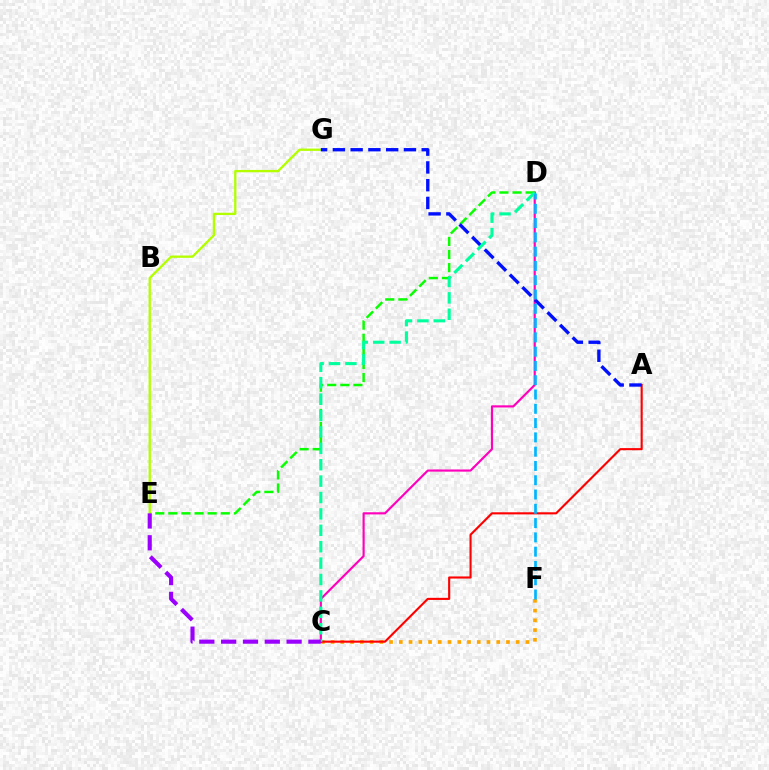{('C', 'F'): [{'color': '#ffa500', 'line_style': 'dotted', 'thickness': 2.65}], ('C', 'D'): [{'color': '#ff00bd', 'line_style': 'solid', 'thickness': 1.56}, {'color': '#00ff9d', 'line_style': 'dashed', 'thickness': 2.23}], ('D', 'E'): [{'color': '#08ff00', 'line_style': 'dashed', 'thickness': 1.78}], ('A', 'C'): [{'color': '#ff0000', 'line_style': 'solid', 'thickness': 1.52}], ('E', 'G'): [{'color': '#b3ff00', 'line_style': 'solid', 'thickness': 1.67}], ('A', 'G'): [{'color': '#0010ff', 'line_style': 'dashed', 'thickness': 2.41}], ('D', 'F'): [{'color': '#00b5ff', 'line_style': 'dashed', 'thickness': 1.94}], ('C', 'E'): [{'color': '#9b00ff', 'line_style': 'dashed', 'thickness': 2.96}]}